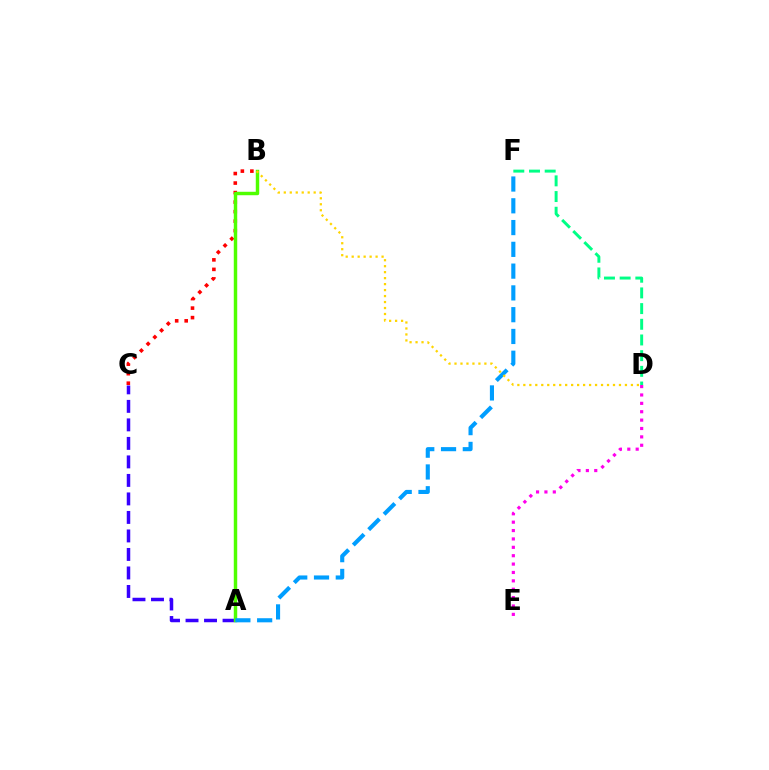{('B', 'C'): [{'color': '#ff0000', 'line_style': 'dotted', 'thickness': 2.59}], ('A', 'C'): [{'color': '#3700ff', 'line_style': 'dashed', 'thickness': 2.51}], ('A', 'B'): [{'color': '#4fff00', 'line_style': 'solid', 'thickness': 2.48}], ('D', 'E'): [{'color': '#ff00ed', 'line_style': 'dotted', 'thickness': 2.28}], ('D', 'F'): [{'color': '#00ff86', 'line_style': 'dashed', 'thickness': 2.13}], ('A', 'F'): [{'color': '#009eff', 'line_style': 'dashed', 'thickness': 2.96}], ('B', 'D'): [{'color': '#ffd500', 'line_style': 'dotted', 'thickness': 1.62}]}